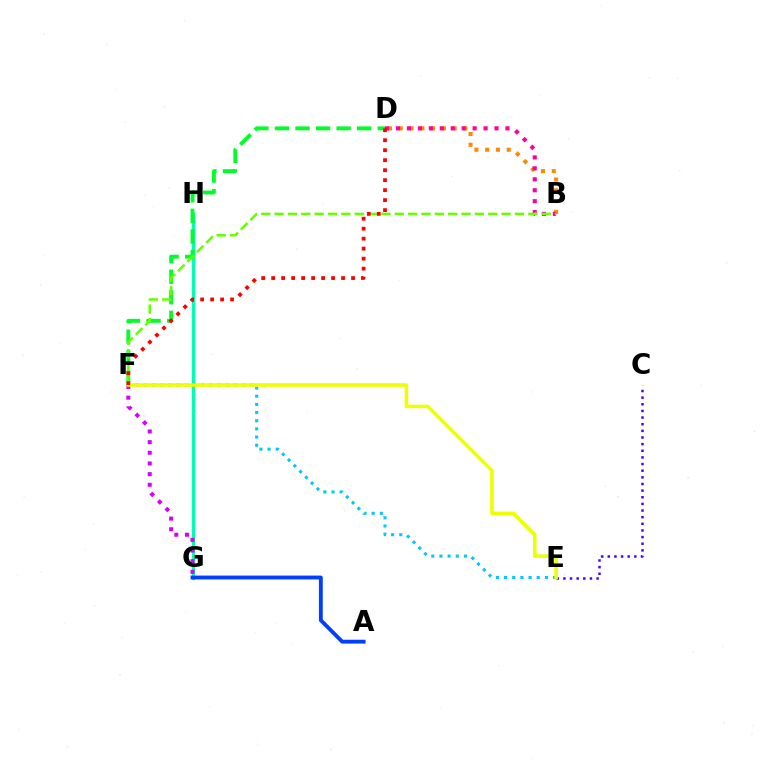{('B', 'D'): [{'color': '#ff8800', 'line_style': 'dotted', 'thickness': 2.93}, {'color': '#ff00a0', 'line_style': 'dotted', 'thickness': 2.97}], ('G', 'H'): [{'color': '#00ffaf', 'line_style': 'solid', 'thickness': 2.43}], ('D', 'F'): [{'color': '#00ff27', 'line_style': 'dashed', 'thickness': 2.79}, {'color': '#ff0000', 'line_style': 'dotted', 'thickness': 2.71}], ('C', 'E'): [{'color': '#4f00ff', 'line_style': 'dotted', 'thickness': 1.8}], ('B', 'F'): [{'color': '#66ff00', 'line_style': 'dashed', 'thickness': 1.81}], ('E', 'F'): [{'color': '#00c7ff', 'line_style': 'dotted', 'thickness': 2.22}, {'color': '#eeff00', 'line_style': 'solid', 'thickness': 2.56}], ('A', 'G'): [{'color': '#003fff', 'line_style': 'solid', 'thickness': 2.77}], ('F', 'G'): [{'color': '#d600ff', 'line_style': 'dotted', 'thickness': 2.9}]}